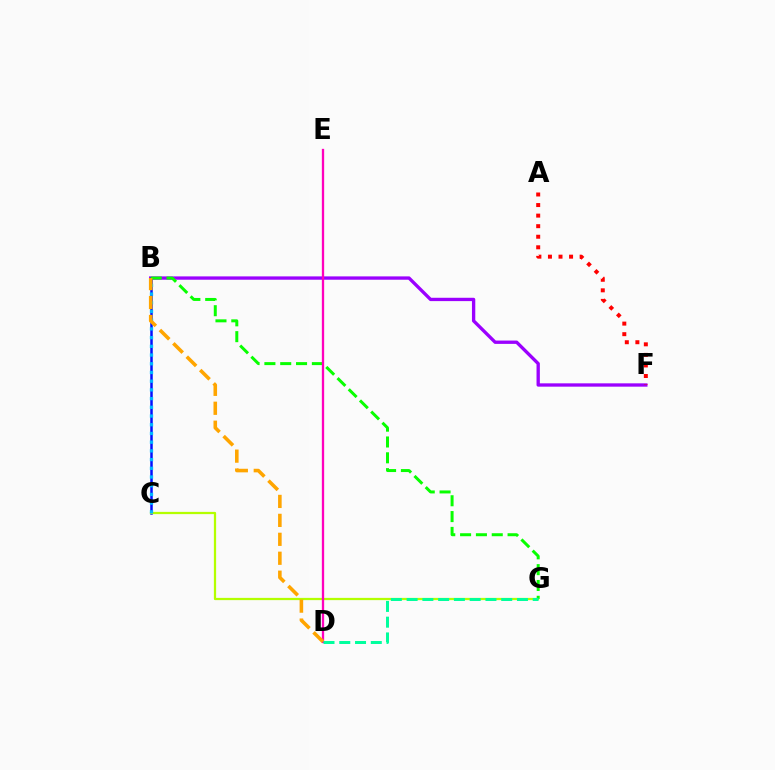{('B', 'F'): [{'color': '#9b00ff', 'line_style': 'solid', 'thickness': 2.4}], ('B', 'C'): [{'color': '#0010ff', 'line_style': 'solid', 'thickness': 1.81}, {'color': '#00b5ff', 'line_style': 'dotted', 'thickness': 2.37}], ('A', 'F'): [{'color': '#ff0000', 'line_style': 'dotted', 'thickness': 2.87}], ('C', 'G'): [{'color': '#b3ff00', 'line_style': 'solid', 'thickness': 1.62}], ('B', 'G'): [{'color': '#08ff00', 'line_style': 'dashed', 'thickness': 2.15}], ('D', 'E'): [{'color': '#ff00bd', 'line_style': 'solid', 'thickness': 1.66}], ('B', 'D'): [{'color': '#ffa500', 'line_style': 'dashed', 'thickness': 2.57}], ('D', 'G'): [{'color': '#00ff9d', 'line_style': 'dashed', 'thickness': 2.14}]}